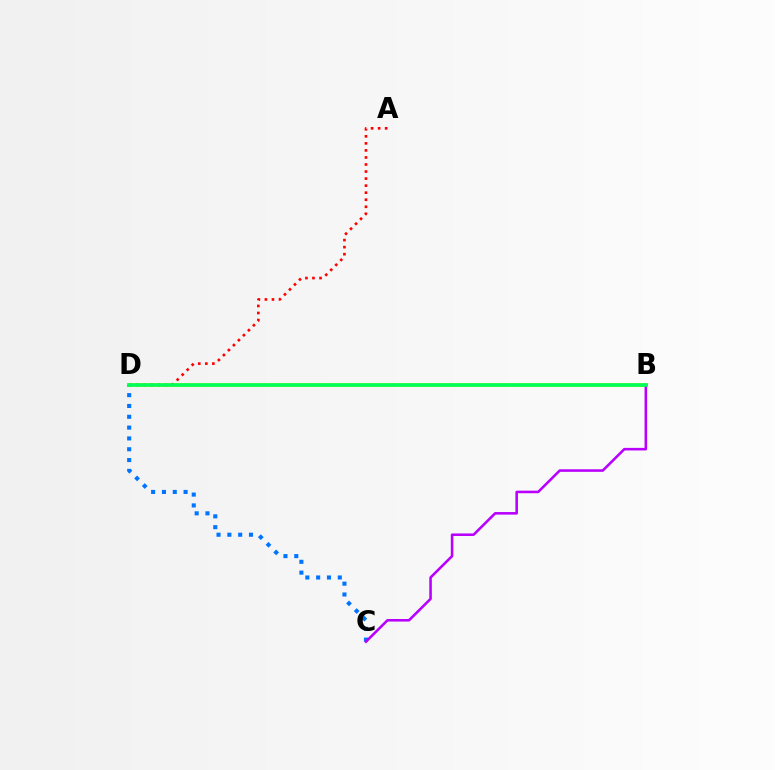{('B', 'D'): [{'color': '#d1ff00', 'line_style': 'solid', 'thickness': 2.85}, {'color': '#00ff5c', 'line_style': 'solid', 'thickness': 2.59}], ('A', 'D'): [{'color': '#ff0000', 'line_style': 'dotted', 'thickness': 1.91}], ('C', 'D'): [{'color': '#0074ff', 'line_style': 'dotted', 'thickness': 2.94}], ('B', 'C'): [{'color': '#b900ff', 'line_style': 'solid', 'thickness': 1.85}]}